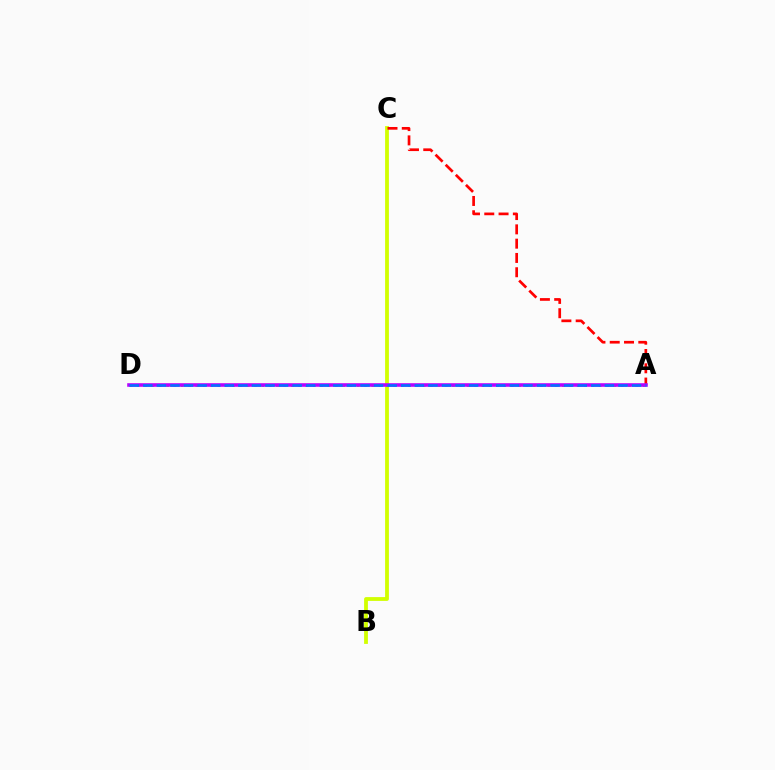{('B', 'C'): [{'color': '#d1ff00', 'line_style': 'solid', 'thickness': 2.73}], ('A', 'C'): [{'color': '#ff0000', 'line_style': 'dashed', 'thickness': 1.94}], ('A', 'D'): [{'color': '#00ff5c', 'line_style': 'dotted', 'thickness': 1.99}, {'color': '#b900ff', 'line_style': 'solid', 'thickness': 2.57}, {'color': '#0074ff', 'line_style': 'dashed', 'thickness': 1.84}]}